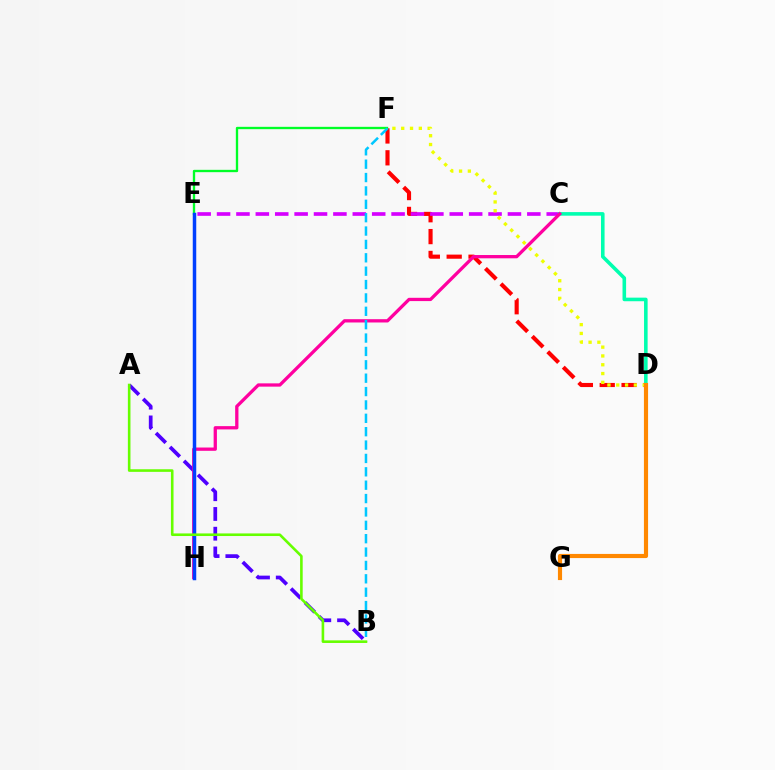{('A', 'B'): [{'color': '#4f00ff', 'line_style': 'dashed', 'thickness': 2.68}, {'color': '#66ff00', 'line_style': 'solid', 'thickness': 1.87}], ('D', 'F'): [{'color': '#ff0000', 'line_style': 'dashed', 'thickness': 2.97}, {'color': '#eeff00', 'line_style': 'dotted', 'thickness': 2.39}], ('E', 'F'): [{'color': '#00ff27', 'line_style': 'solid', 'thickness': 1.68}], ('C', 'E'): [{'color': '#d600ff', 'line_style': 'dashed', 'thickness': 2.63}], ('C', 'D'): [{'color': '#00ffaf', 'line_style': 'solid', 'thickness': 2.58}], ('C', 'H'): [{'color': '#ff00a0', 'line_style': 'solid', 'thickness': 2.36}], ('E', 'H'): [{'color': '#003fff', 'line_style': 'solid', 'thickness': 2.51}], ('B', 'F'): [{'color': '#00c7ff', 'line_style': 'dashed', 'thickness': 1.82}], ('D', 'G'): [{'color': '#ff8800', 'line_style': 'solid', 'thickness': 2.99}]}